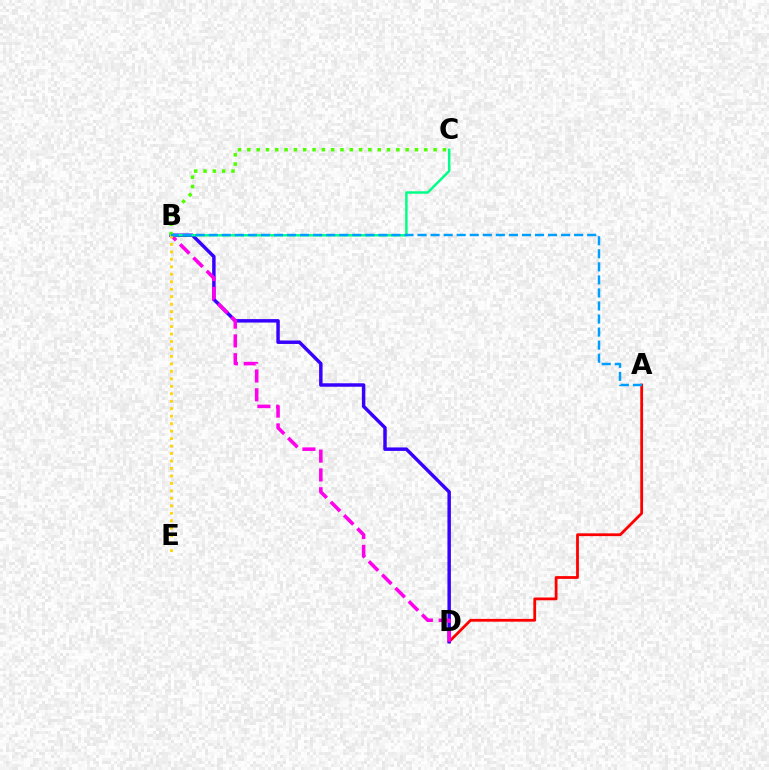{('A', 'D'): [{'color': '#ff0000', 'line_style': 'solid', 'thickness': 2.0}], ('B', 'D'): [{'color': '#3700ff', 'line_style': 'solid', 'thickness': 2.49}, {'color': '#ff00ed', 'line_style': 'dashed', 'thickness': 2.56}], ('B', 'C'): [{'color': '#00ff86', 'line_style': 'solid', 'thickness': 1.77}, {'color': '#4fff00', 'line_style': 'dotted', 'thickness': 2.53}], ('B', 'E'): [{'color': '#ffd500', 'line_style': 'dotted', 'thickness': 2.03}], ('A', 'B'): [{'color': '#009eff', 'line_style': 'dashed', 'thickness': 1.77}]}